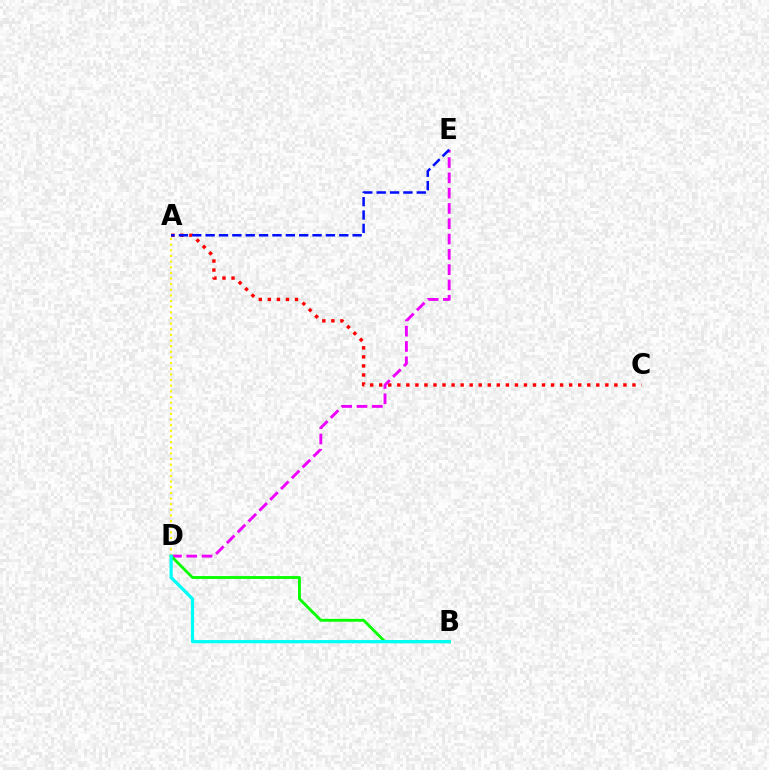{('A', 'C'): [{'color': '#ff0000', 'line_style': 'dotted', 'thickness': 2.46}], ('D', 'E'): [{'color': '#ee00ff', 'line_style': 'dashed', 'thickness': 2.08}], ('A', 'E'): [{'color': '#0010ff', 'line_style': 'dashed', 'thickness': 1.82}], ('B', 'D'): [{'color': '#08ff00', 'line_style': 'solid', 'thickness': 2.05}, {'color': '#00fff6', 'line_style': 'solid', 'thickness': 2.32}], ('A', 'D'): [{'color': '#fcf500', 'line_style': 'dotted', 'thickness': 1.53}]}